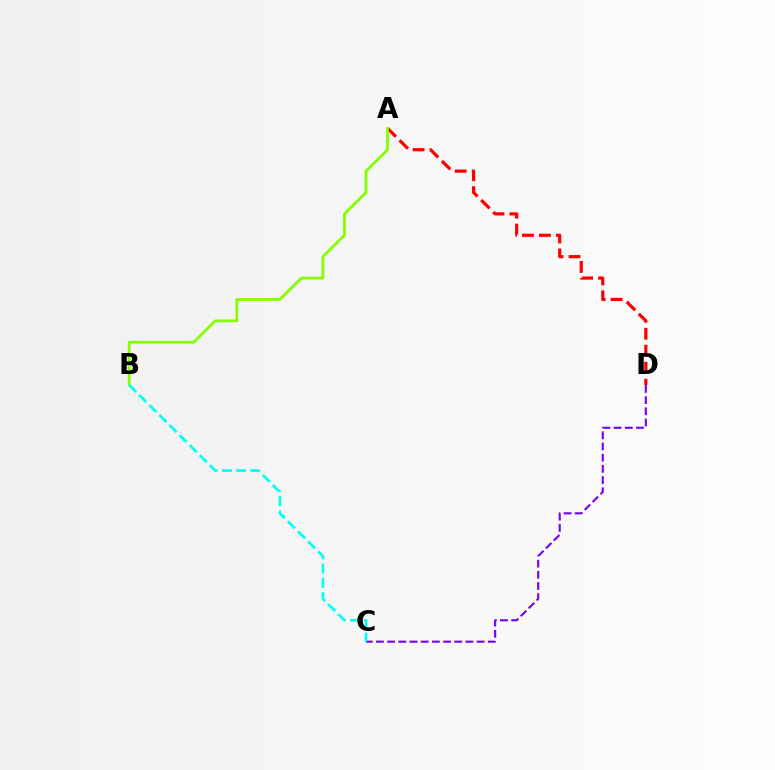{('C', 'D'): [{'color': '#7200ff', 'line_style': 'dashed', 'thickness': 1.52}], ('A', 'D'): [{'color': '#ff0000', 'line_style': 'dashed', 'thickness': 2.31}], ('A', 'B'): [{'color': '#84ff00', 'line_style': 'solid', 'thickness': 2.01}], ('B', 'C'): [{'color': '#00fff6', 'line_style': 'dashed', 'thickness': 1.93}]}